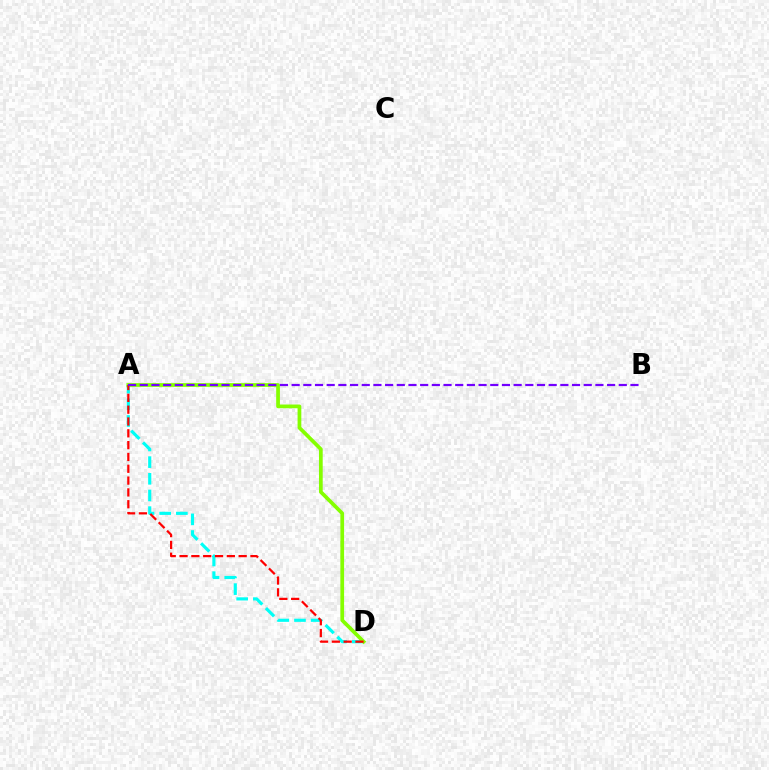{('A', 'D'): [{'color': '#00fff6', 'line_style': 'dashed', 'thickness': 2.26}, {'color': '#84ff00', 'line_style': 'solid', 'thickness': 2.69}, {'color': '#ff0000', 'line_style': 'dashed', 'thickness': 1.61}], ('A', 'B'): [{'color': '#7200ff', 'line_style': 'dashed', 'thickness': 1.59}]}